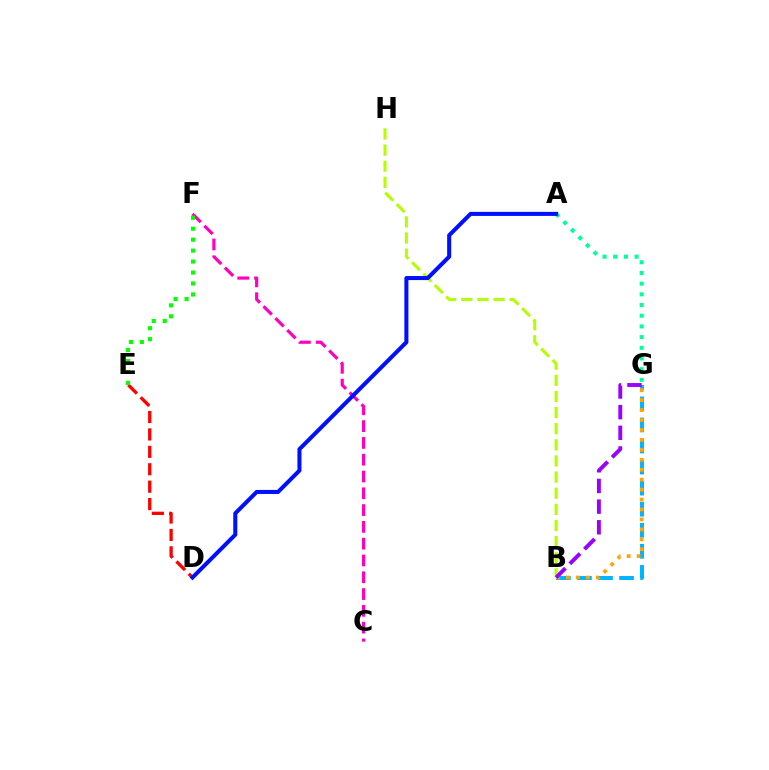{('B', 'G'): [{'color': '#00b5ff', 'line_style': 'dashed', 'thickness': 2.86}, {'color': '#ffa500', 'line_style': 'dotted', 'thickness': 2.7}, {'color': '#9b00ff', 'line_style': 'dashed', 'thickness': 2.81}], ('D', 'E'): [{'color': '#ff0000', 'line_style': 'dashed', 'thickness': 2.36}], ('A', 'G'): [{'color': '#00ff9d', 'line_style': 'dotted', 'thickness': 2.9}], ('B', 'H'): [{'color': '#b3ff00', 'line_style': 'dashed', 'thickness': 2.19}], ('C', 'F'): [{'color': '#ff00bd', 'line_style': 'dashed', 'thickness': 2.28}], ('E', 'F'): [{'color': '#08ff00', 'line_style': 'dotted', 'thickness': 2.98}], ('A', 'D'): [{'color': '#0010ff', 'line_style': 'solid', 'thickness': 2.91}]}